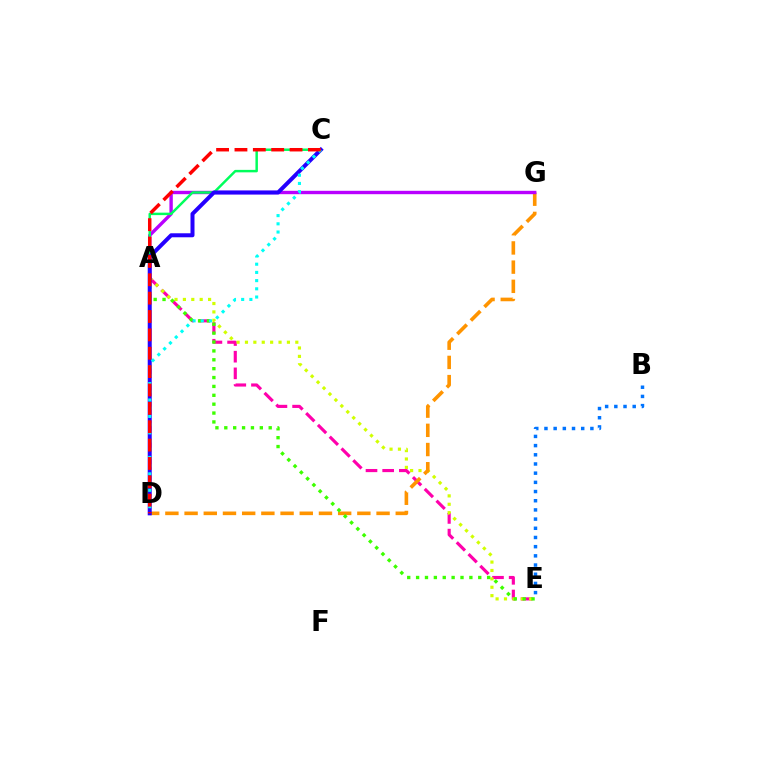{('A', 'E'): [{'color': '#ff00ac', 'line_style': 'dashed', 'thickness': 2.26}, {'color': '#d1ff00', 'line_style': 'dotted', 'thickness': 2.28}, {'color': '#3dff00', 'line_style': 'dotted', 'thickness': 2.41}], ('D', 'G'): [{'color': '#ff9400', 'line_style': 'dashed', 'thickness': 2.61}], ('A', 'G'): [{'color': '#b900ff', 'line_style': 'solid', 'thickness': 2.44}], ('C', 'D'): [{'color': '#00ff5c', 'line_style': 'solid', 'thickness': 1.78}, {'color': '#2500ff', 'line_style': 'solid', 'thickness': 2.88}, {'color': '#00fff6', 'line_style': 'dotted', 'thickness': 2.23}, {'color': '#ff0000', 'line_style': 'dashed', 'thickness': 2.5}], ('B', 'E'): [{'color': '#0074ff', 'line_style': 'dotted', 'thickness': 2.5}]}